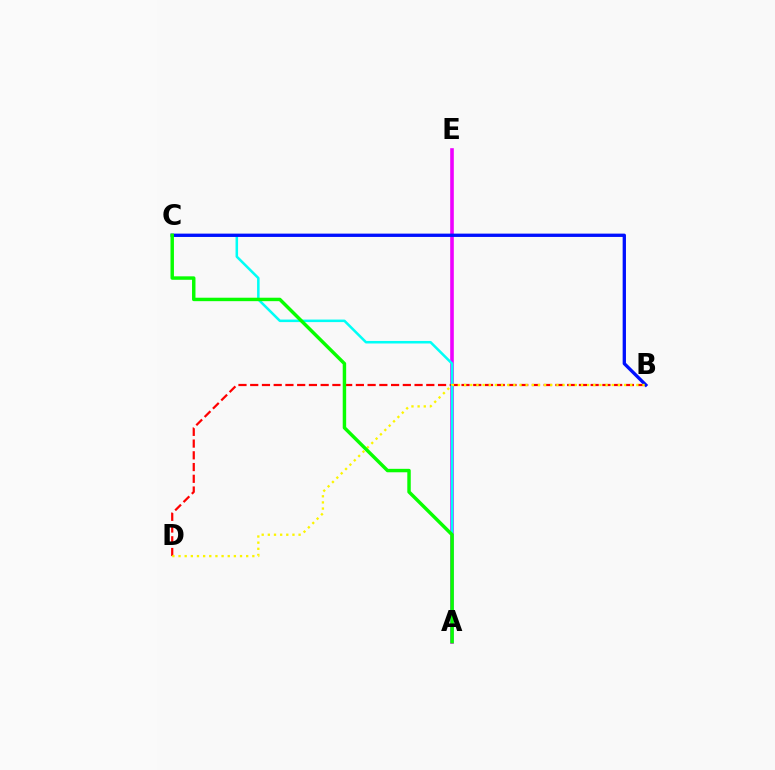{('A', 'E'): [{'color': '#ee00ff', 'line_style': 'solid', 'thickness': 2.6}], ('B', 'D'): [{'color': '#ff0000', 'line_style': 'dashed', 'thickness': 1.59}, {'color': '#fcf500', 'line_style': 'dotted', 'thickness': 1.67}], ('A', 'C'): [{'color': '#00fff6', 'line_style': 'solid', 'thickness': 1.82}, {'color': '#08ff00', 'line_style': 'solid', 'thickness': 2.48}], ('B', 'C'): [{'color': '#0010ff', 'line_style': 'solid', 'thickness': 2.39}]}